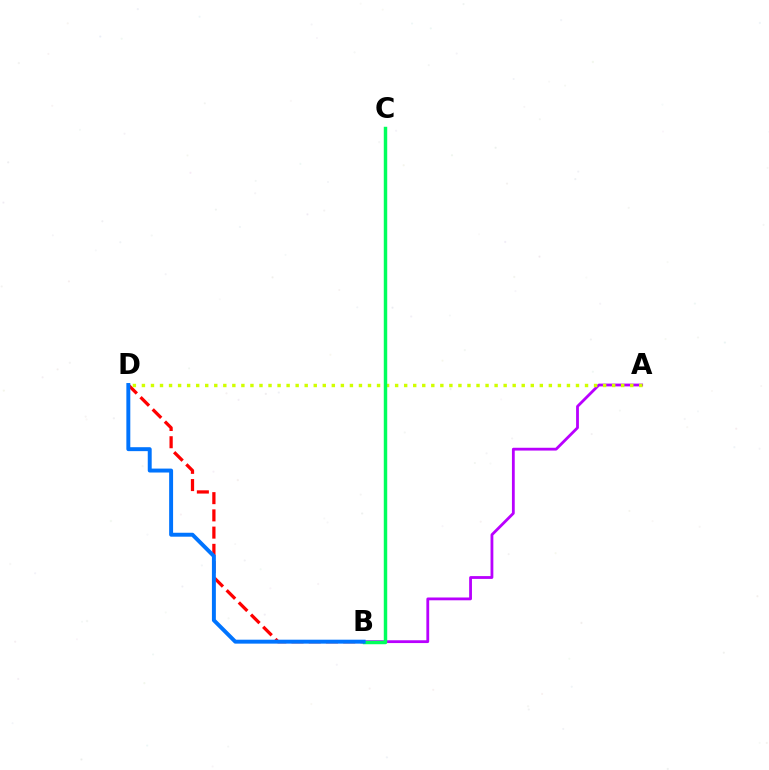{('B', 'D'): [{'color': '#ff0000', 'line_style': 'dashed', 'thickness': 2.34}, {'color': '#0074ff', 'line_style': 'solid', 'thickness': 2.84}], ('A', 'B'): [{'color': '#b900ff', 'line_style': 'solid', 'thickness': 2.02}], ('A', 'D'): [{'color': '#d1ff00', 'line_style': 'dotted', 'thickness': 2.46}], ('B', 'C'): [{'color': '#00ff5c', 'line_style': 'solid', 'thickness': 2.48}]}